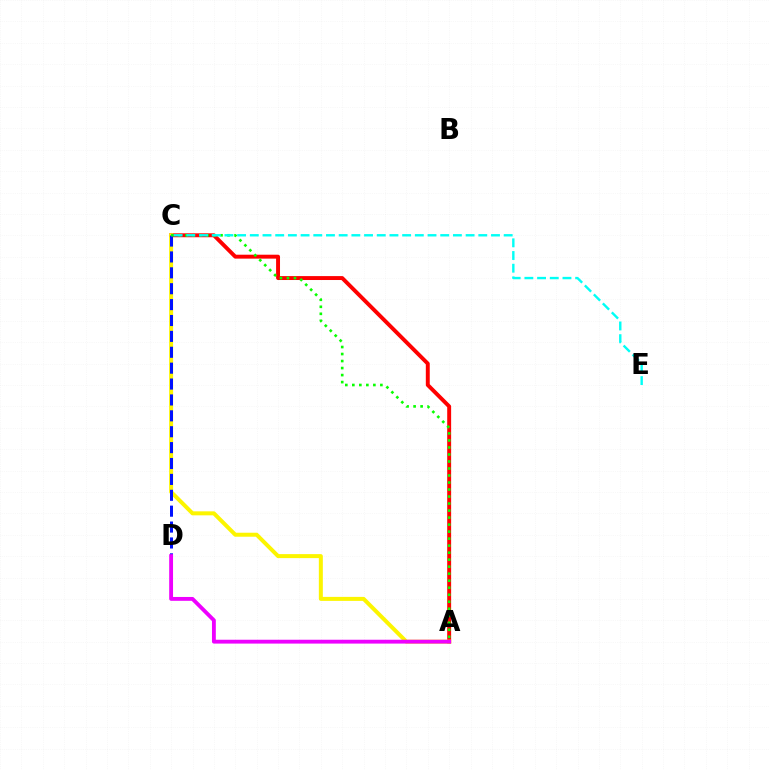{('A', 'C'): [{'color': '#ff0000', 'line_style': 'solid', 'thickness': 2.82}, {'color': '#fcf500', 'line_style': 'solid', 'thickness': 2.88}, {'color': '#08ff00', 'line_style': 'dotted', 'thickness': 1.91}], ('C', 'D'): [{'color': '#0010ff', 'line_style': 'dashed', 'thickness': 2.16}], ('A', 'D'): [{'color': '#ee00ff', 'line_style': 'solid', 'thickness': 2.77}], ('C', 'E'): [{'color': '#00fff6', 'line_style': 'dashed', 'thickness': 1.72}]}